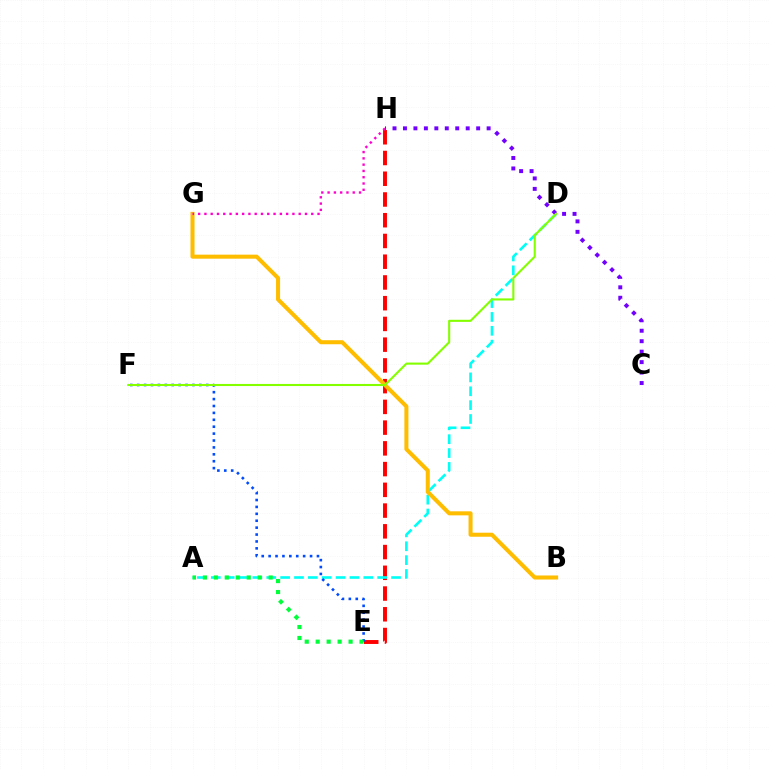{('E', 'H'): [{'color': '#ff0000', 'line_style': 'dashed', 'thickness': 2.82}], ('A', 'D'): [{'color': '#00fff6', 'line_style': 'dashed', 'thickness': 1.88}], ('B', 'G'): [{'color': '#ffbd00', 'line_style': 'solid', 'thickness': 2.91}], ('E', 'F'): [{'color': '#004bff', 'line_style': 'dotted', 'thickness': 1.88}], ('C', 'H'): [{'color': '#7200ff', 'line_style': 'dotted', 'thickness': 2.84}], ('G', 'H'): [{'color': '#ff00cf', 'line_style': 'dotted', 'thickness': 1.71}], ('D', 'F'): [{'color': '#84ff00', 'line_style': 'solid', 'thickness': 1.51}], ('A', 'E'): [{'color': '#00ff39', 'line_style': 'dotted', 'thickness': 2.98}]}